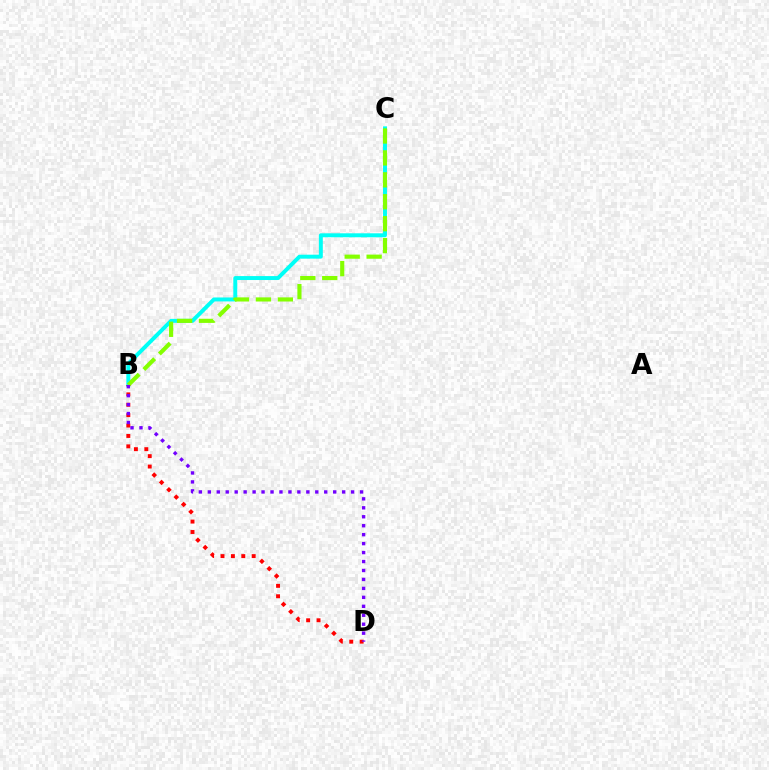{('B', 'C'): [{'color': '#00fff6', 'line_style': 'solid', 'thickness': 2.84}, {'color': '#84ff00', 'line_style': 'dashed', 'thickness': 2.98}], ('B', 'D'): [{'color': '#ff0000', 'line_style': 'dotted', 'thickness': 2.82}, {'color': '#7200ff', 'line_style': 'dotted', 'thickness': 2.43}]}